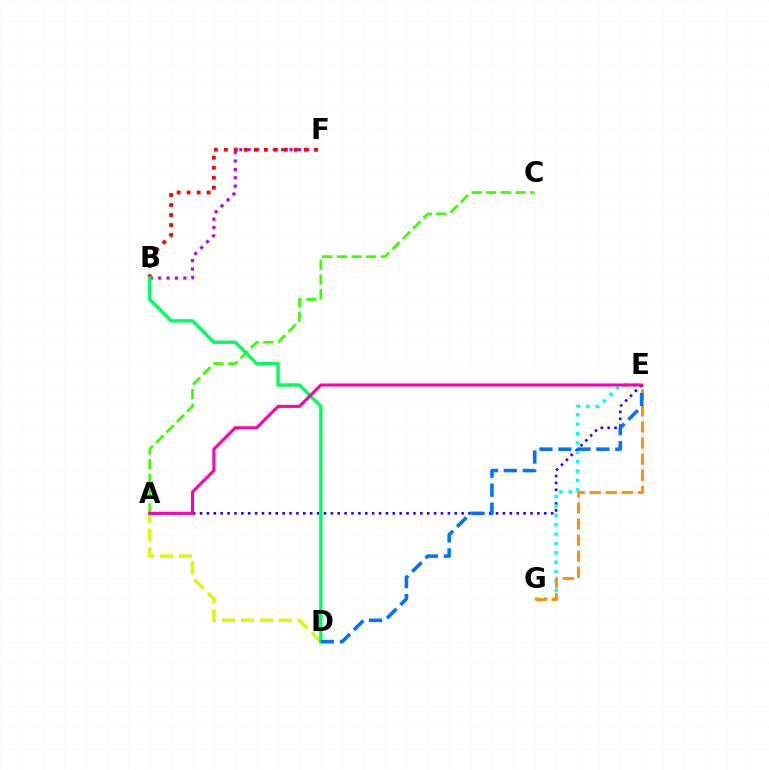{('A', 'C'): [{'color': '#3dff00', 'line_style': 'dashed', 'thickness': 1.99}], ('A', 'E'): [{'color': '#2500ff', 'line_style': 'dotted', 'thickness': 1.87}, {'color': '#ff00ac', 'line_style': 'solid', 'thickness': 2.2}], ('A', 'D'): [{'color': '#d1ff00', 'line_style': 'dashed', 'thickness': 2.57}], ('E', 'G'): [{'color': '#00fff6', 'line_style': 'dotted', 'thickness': 2.55}, {'color': '#ff9400', 'line_style': 'dashed', 'thickness': 2.19}], ('B', 'F'): [{'color': '#b900ff', 'line_style': 'dotted', 'thickness': 2.28}, {'color': '#ff0000', 'line_style': 'dotted', 'thickness': 2.72}], ('B', 'D'): [{'color': '#00ff5c', 'line_style': 'solid', 'thickness': 2.44}], ('D', 'E'): [{'color': '#0074ff', 'line_style': 'dashed', 'thickness': 2.58}]}